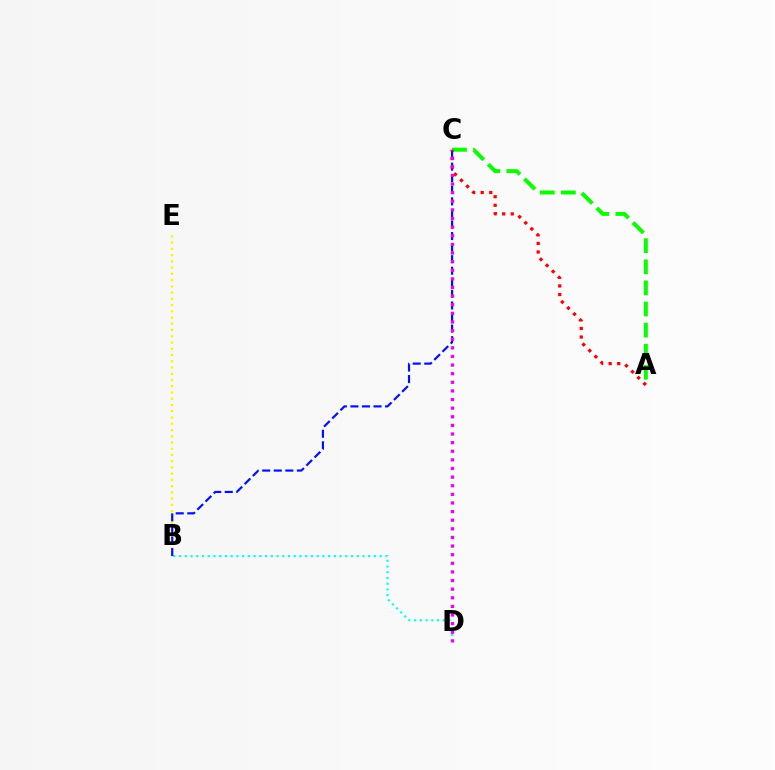{('A', 'C'): [{'color': '#08ff00', 'line_style': 'dashed', 'thickness': 2.87}, {'color': '#ff0000', 'line_style': 'dotted', 'thickness': 2.33}], ('B', 'E'): [{'color': '#fcf500', 'line_style': 'dotted', 'thickness': 1.7}], ('B', 'D'): [{'color': '#00fff6', 'line_style': 'dotted', 'thickness': 1.56}], ('B', 'C'): [{'color': '#0010ff', 'line_style': 'dashed', 'thickness': 1.57}], ('C', 'D'): [{'color': '#ee00ff', 'line_style': 'dotted', 'thickness': 2.34}]}